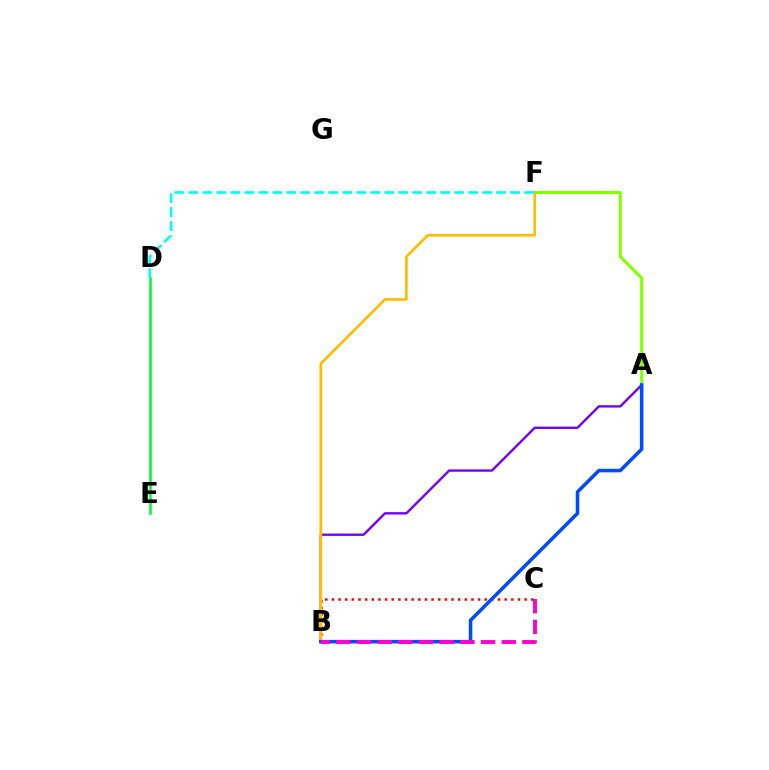{('A', 'B'): [{'color': '#7200ff', 'line_style': 'solid', 'thickness': 1.71}, {'color': '#004bff', 'line_style': 'solid', 'thickness': 2.55}], ('D', 'E'): [{'color': '#00ff39', 'line_style': 'solid', 'thickness': 1.88}], ('B', 'C'): [{'color': '#ff0000', 'line_style': 'dotted', 'thickness': 1.81}, {'color': '#ff00cf', 'line_style': 'dashed', 'thickness': 2.81}], ('A', 'F'): [{'color': '#84ff00', 'line_style': 'solid', 'thickness': 2.16}], ('B', 'F'): [{'color': '#ffbd00', 'line_style': 'solid', 'thickness': 1.93}], ('D', 'F'): [{'color': '#00fff6', 'line_style': 'dashed', 'thickness': 1.9}]}